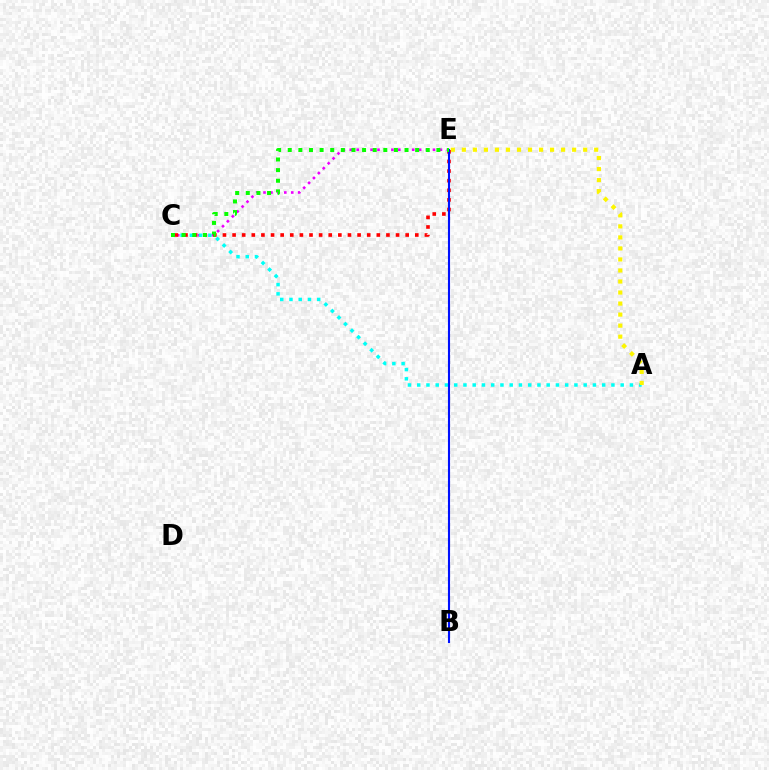{('C', 'E'): [{'color': '#ee00ff', 'line_style': 'dotted', 'thickness': 1.88}, {'color': '#ff0000', 'line_style': 'dotted', 'thickness': 2.61}, {'color': '#08ff00', 'line_style': 'dotted', 'thickness': 2.88}], ('A', 'C'): [{'color': '#00fff6', 'line_style': 'dotted', 'thickness': 2.51}], ('A', 'E'): [{'color': '#fcf500', 'line_style': 'dotted', 'thickness': 3.0}], ('B', 'E'): [{'color': '#0010ff', 'line_style': 'solid', 'thickness': 1.52}]}